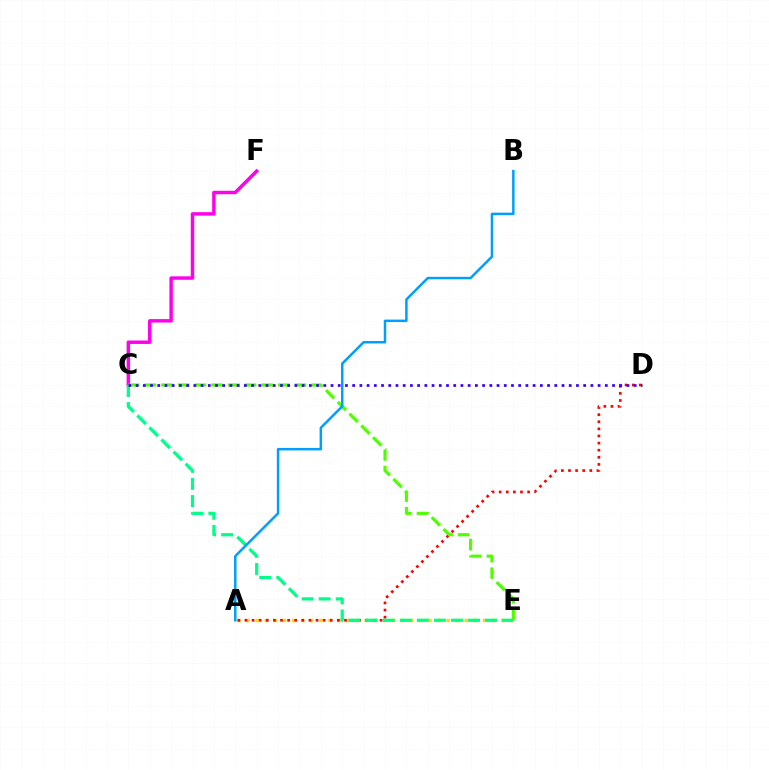{('A', 'E'): [{'color': '#ffd500', 'line_style': 'dotted', 'thickness': 2.47}], ('A', 'D'): [{'color': '#ff0000', 'line_style': 'dotted', 'thickness': 1.93}], ('C', 'F'): [{'color': '#ff00ed', 'line_style': 'solid', 'thickness': 2.49}], ('C', 'E'): [{'color': '#00ff86', 'line_style': 'dashed', 'thickness': 2.32}, {'color': '#4fff00', 'line_style': 'dashed', 'thickness': 2.27}], ('C', 'D'): [{'color': '#3700ff', 'line_style': 'dotted', 'thickness': 1.96}], ('A', 'B'): [{'color': '#009eff', 'line_style': 'solid', 'thickness': 1.78}]}